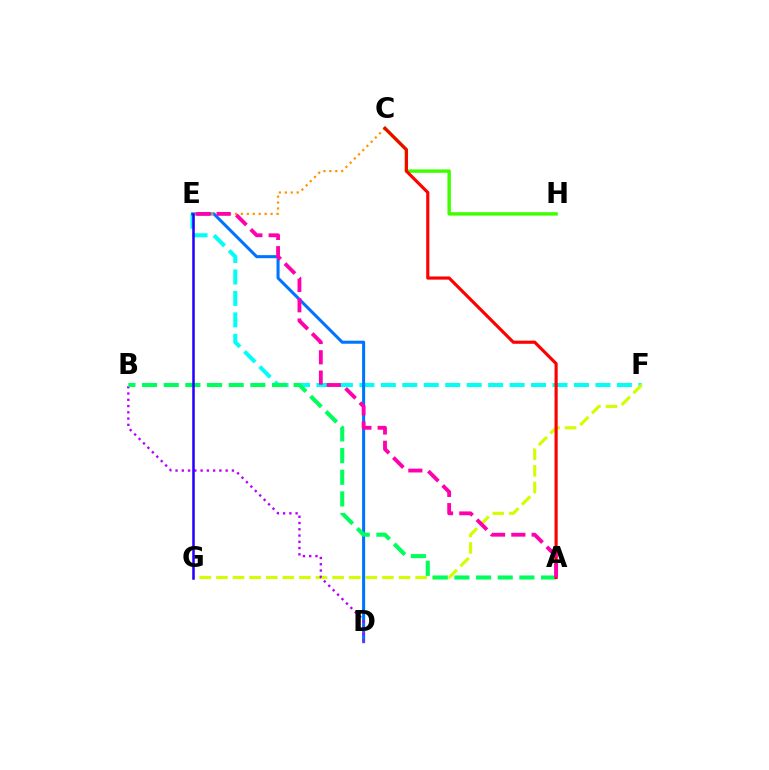{('E', 'F'): [{'color': '#00fff6', 'line_style': 'dashed', 'thickness': 2.92}], ('F', 'G'): [{'color': '#d1ff00', 'line_style': 'dashed', 'thickness': 2.26}], ('D', 'E'): [{'color': '#0074ff', 'line_style': 'solid', 'thickness': 2.2}], ('C', 'E'): [{'color': '#ff9400', 'line_style': 'dotted', 'thickness': 1.61}], ('B', 'D'): [{'color': '#b900ff', 'line_style': 'dotted', 'thickness': 1.7}], ('A', 'B'): [{'color': '#00ff5c', 'line_style': 'dashed', 'thickness': 2.94}], ('C', 'H'): [{'color': '#3dff00', 'line_style': 'solid', 'thickness': 2.46}], ('A', 'C'): [{'color': '#ff0000', 'line_style': 'solid', 'thickness': 2.26}], ('E', 'G'): [{'color': '#2500ff', 'line_style': 'solid', 'thickness': 1.82}], ('A', 'E'): [{'color': '#ff00ac', 'line_style': 'dashed', 'thickness': 2.76}]}